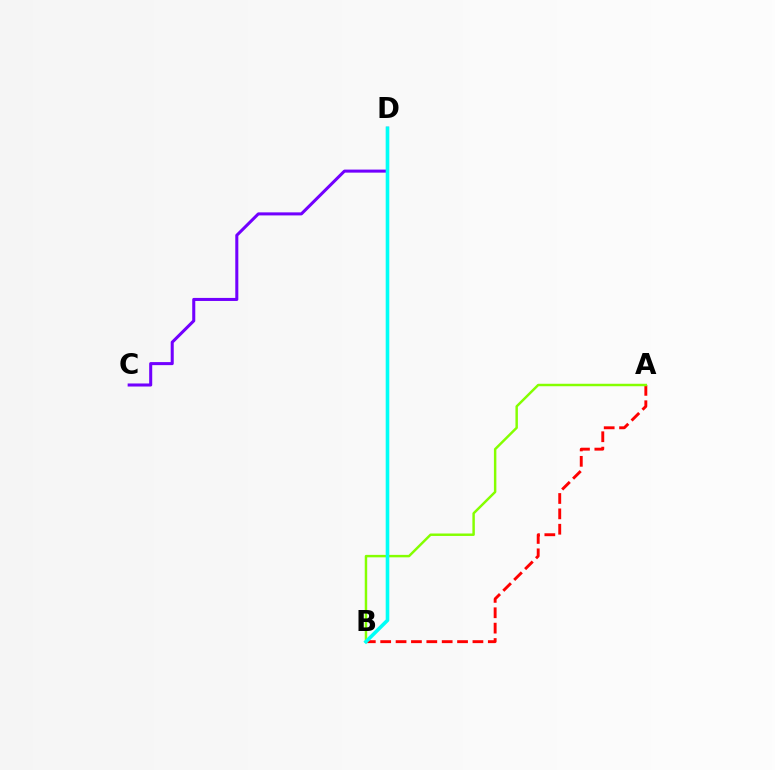{('C', 'D'): [{'color': '#7200ff', 'line_style': 'solid', 'thickness': 2.19}], ('A', 'B'): [{'color': '#ff0000', 'line_style': 'dashed', 'thickness': 2.09}, {'color': '#84ff00', 'line_style': 'solid', 'thickness': 1.77}], ('B', 'D'): [{'color': '#00fff6', 'line_style': 'solid', 'thickness': 2.59}]}